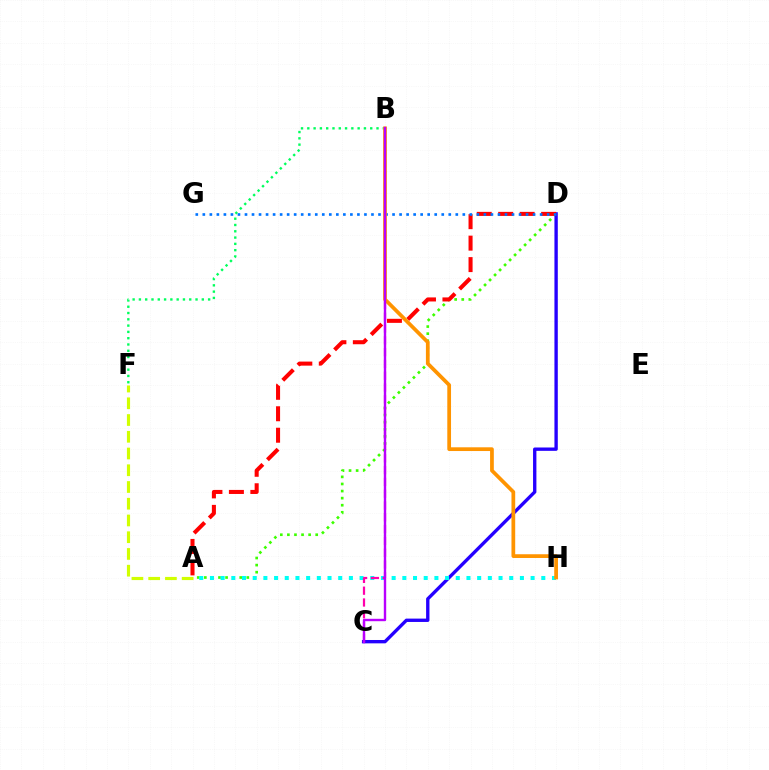{('A', 'F'): [{'color': '#d1ff00', 'line_style': 'dashed', 'thickness': 2.27}], ('A', 'D'): [{'color': '#3dff00', 'line_style': 'dotted', 'thickness': 1.92}, {'color': '#ff0000', 'line_style': 'dashed', 'thickness': 2.92}], ('C', 'D'): [{'color': '#2500ff', 'line_style': 'solid', 'thickness': 2.41}], ('A', 'H'): [{'color': '#00fff6', 'line_style': 'dotted', 'thickness': 2.9}], ('B', 'C'): [{'color': '#ff00ac', 'line_style': 'dashed', 'thickness': 1.6}, {'color': '#b900ff', 'line_style': 'solid', 'thickness': 1.73}], ('B', 'F'): [{'color': '#00ff5c', 'line_style': 'dotted', 'thickness': 1.71}], ('D', 'G'): [{'color': '#0074ff', 'line_style': 'dotted', 'thickness': 1.91}], ('B', 'H'): [{'color': '#ff9400', 'line_style': 'solid', 'thickness': 2.69}]}